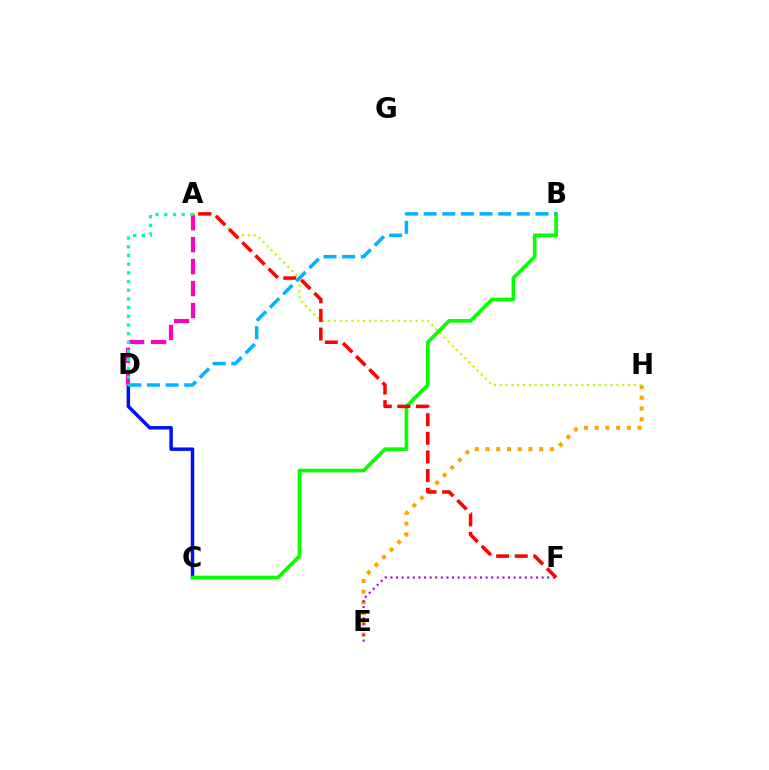{('C', 'D'): [{'color': '#0010ff', 'line_style': 'solid', 'thickness': 2.51}], ('E', 'H'): [{'color': '#ffa500', 'line_style': 'dotted', 'thickness': 2.91}], ('A', 'D'): [{'color': '#ff00bd', 'line_style': 'dashed', 'thickness': 2.98}, {'color': '#00ff9d', 'line_style': 'dotted', 'thickness': 2.36}], ('E', 'F'): [{'color': '#9b00ff', 'line_style': 'dotted', 'thickness': 1.52}], ('A', 'H'): [{'color': '#b3ff00', 'line_style': 'dotted', 'thickness': 1.58}], ('B', 'C'): [{'color': '#08ff00', 'line_style': 'solid', 'thickness': 2.63}], ('A', 'F'): [{'color': '#ff0000', 'line_style': 'dashed', 'thickness': 2.53}], ('B', 'D'): [{'color': '#00b5ff', 'line_style': 'dashed', 'thickness': 2.53}]}